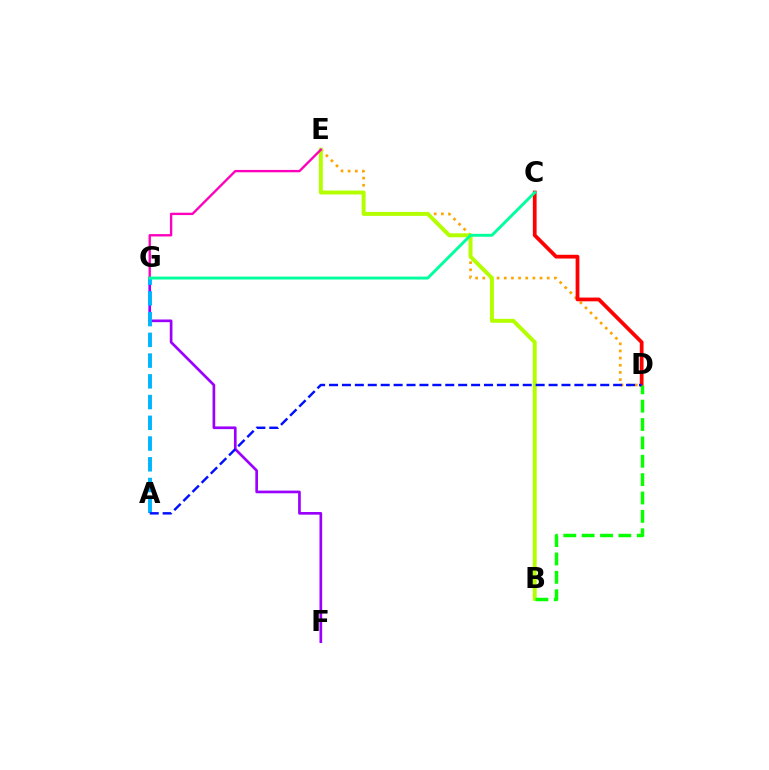{('D', 'E'): [{'color': '#ffa500', 'line_style': 'dotted', 'thickness': 1.94}], ('C', 'D'): [{'color': '#ff0000', 'line_style': 'solid', 'thickness': 2.7}], ('B', 'E'): [{'color': '#b3ff00', 'line_style': 'solid', 'thickness': 2.84}], ('F', 'G'): [{'color': '#9b00ff', 'line_style': 'solid', 'thickness': 1.93}], ('E', 'G'): [{'color': '#ff00bd', 'line_style': 'solid', 'thickness': 1.7}], ('B', 'D'): [{'color': '#08ff00', 'line_style': 'dashed', 'thickness': 2.5}], ('A', 'G'): [{'color': '#00b5ff', 'line_style': 'dashed', 'thickness': 2.82}], ('C', 'G'): [{'color': '#00ff9d', 'line_style': 'solid', 'thickness': 2.1}], ('A', 'D'): [{'color': '#0010ff', 'line_style': 'dashed', 'thickness': 1.75}]}